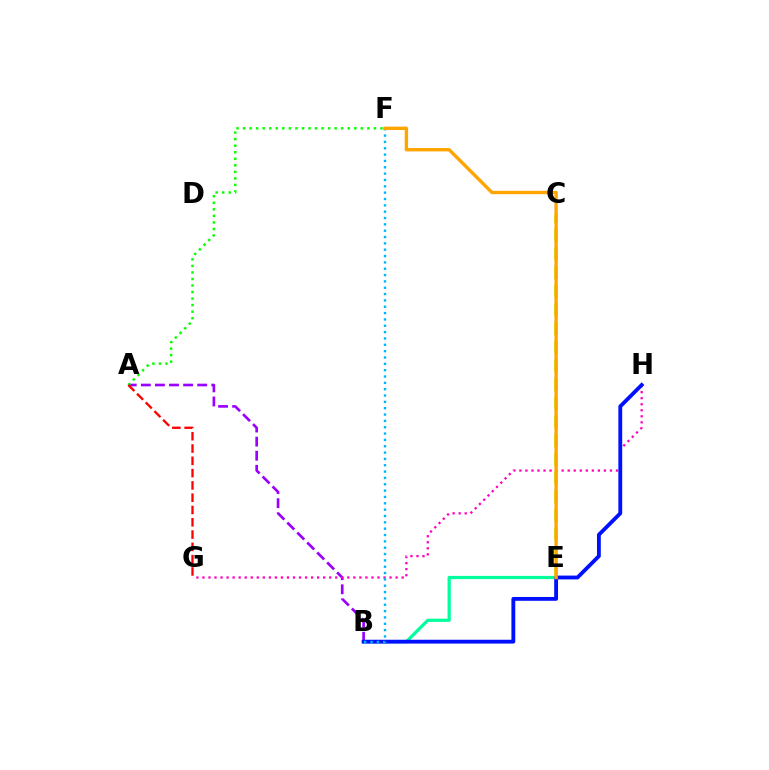{('B', 'E'): [{'color': '#00ff9d', 'line_style': 'solid', 'thickness': 2.32}], ('C', 'E'): [{'color': '#b3ff00', 'line_style': 'dashed', 'thickness': 2.54}], ('A', 'B'): [{'color': '#9b00ff', 'line_style': 'dashed', 'thickness': 1.91}], ('G', 'H'): [{'color': '#ff00bd', 'line_style': 'dotted', 'thickness': 1.64}], ('A', 'F'): [{'color': '#08ff00', 'line_style': 'dotted', 'thickness': 1.78}], ('A', 'G'): [{'color': '#ff0000', 'line_style': 'dashed', 'thickness': 1.67}], ('B', 'H'): [{'color': '#0010ff', 'line_style': 'solid', 'thickness': 2.76}], ('B', 'F'): [{'color': '#00b5ff', 'line_style': 'dotted', 'thickness': 1.72}], ('E', 'F'): [{'color': '#ffa500', 'line_style': 'solid', 'thickness': 2.43}]}